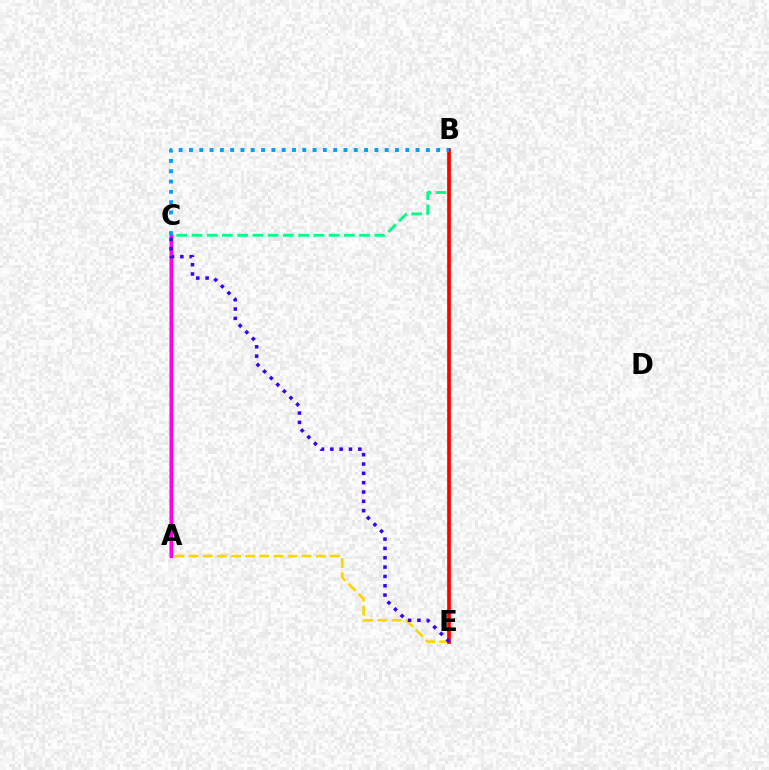{('B', 'C'): [{'color': '#00ff86', 'line_style': 'dashed', 'thickness': 2.07}, {'color': '#009eff', 'line_style': 'dotted', 'thickness': 2.8}], ('A', 'E'): [{'color': '#ffd500', 'line_style': 'dashed', 'thickness': 1.92}], ('B', 'E'): [{'color': '#ff0000', 'line_style': 'solid', 'thickness': 2.65}], ('A', 'C'): [{'color': '#4fff00', 'line_style': 'solid', 'thickness': 2.54}, {'color': '#ff00ed', 'line_style': 'solid', 'thickness': 2.47}], ('C', 'E'): [{'color': '#3700ff', 'line_style': 'dotted', 'thickness': 2.53}]}